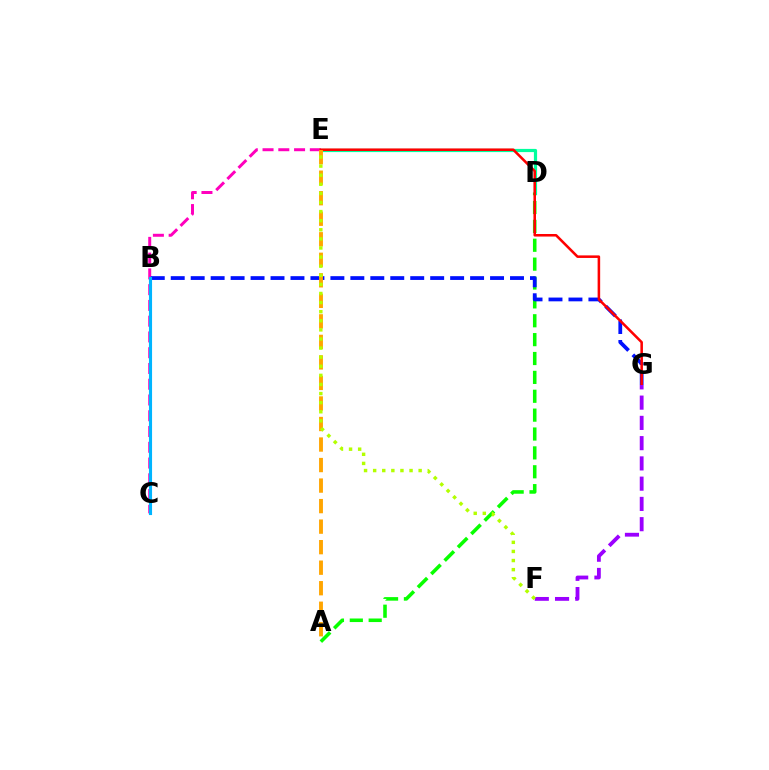{('A', 'D'): [{'color': '#08ff00', 'line_style': 'dashed', 'thickness': 2.56}], ('C', 'E'): [{'color': '#ff00bd', 'line_style': 'dashed', 'thickness': 2.14}], ('B', 'G'): [{'color': '#0010ff', 'line_style': 'dashed', 'thickness': 2.71}], ('D', 'E'): [{'color': '#00ff9d', 'line_style': 'solid', 'thickness': 2.3}], ('E', 'G'): [{'color': '#ff0000', 'line_style': 'solid', 'thickness': 1.84}], ('B', 'C'): [{'color': '#00b5ff', 'line_style': 'solid', 'thickness': 2.25}], ('F', 'G'): [{'color': '#9b00ff', 'line_style': 'dashed', 'thickness': 2.75}], ('A', 'E'): [{'color': '#ffa500', 'line_style': 'dashed', 'thickness': 2.79}], ('E', 'F'): [{'color': '#b3ff00', 'line_style': 'dotted', 'thickness': 2.47}]}